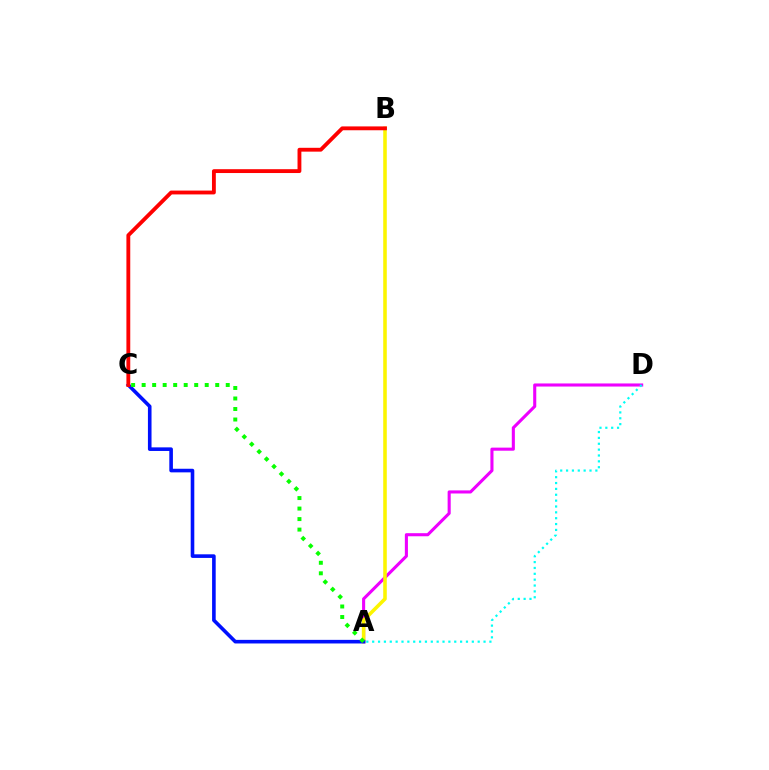{('A', 'D'): [{'color': '#ee00ff', 'line_style': 'solid', 'thickness': 2.22}, {'color': '#00fff6', 'line_style': 'dotted', 'thickness': 1.59}], ('A', 'B'): [{'color': '#fcf500', 'line_style': 'solid', 'thickness': 2.57}], ('A', 'C'): [{'color': '#0010ff', 'line_style': 'solid', 'thickness': 2.6}, {'color': '#08ff00', 'line_style': 'dotted', 'thickness': 2.86}], ('B', 'C'): [{'color': '#ff0000', 'line_style': 'solid', 'thickness': 2.77}]}